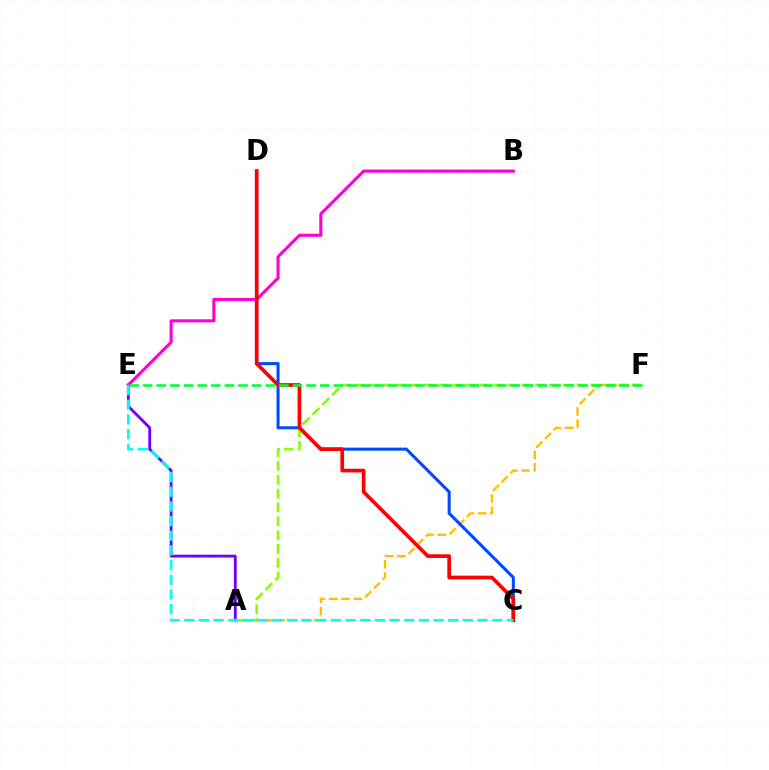{('A', 'E'): [{'color': '#7200ff', 'line_style': 'solid', 'thickness': 2.05}], ('A', 'F'): [{'color': '#ffbd00', 'line_style': 'dashed', 'thickness': 1.67}, {'color': '#84ff00', 'line_style': 'dashed', 'thickness': 1.88}], ('B', 'E'): [{'color': '#ff00cf', 'line_style': 'solid', 'thickness': 2.21}], ('C', 'D'): [{'color': '#004bff', 'line_style': 'solid', 'thickness': 2.2}, {'color': '#ff0000', 'line_style': 'solid', 'thickness': 2.65}], ('C', 'E'): [{'color': '#00fff6', 'line_style': 'dashed', 'thickness': 1.99}], ('E', 'F'): [{'color': '#00ff39', 'line_style': 'dashed', 'thickness': 1.85}]}